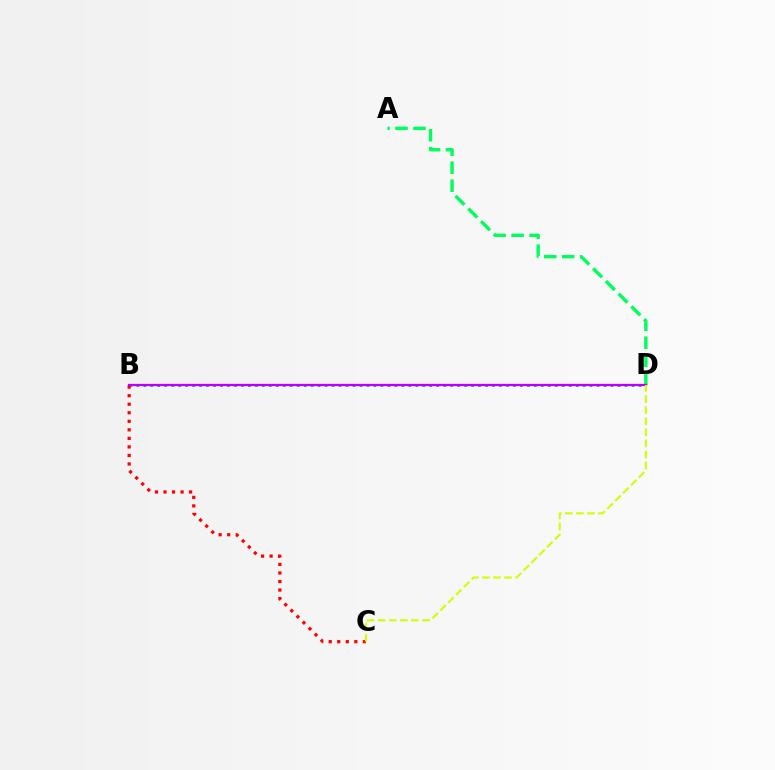{('B', 'D'): [{'color': '#0074ff', 'line_style': 'dotted', 'thickness': 1.89}, {'color': '#b900ff', 'line_style': 'solid', 'thickness': 1.64}], ('B', 'C'): [{'color': '#ff0000', 'line_style': 'dotted', 'thickness': 2.32}], ('A', 'D'): [{'color': '#00ff5c', 'line_style': 'dashed', 'thickness': 2.44}], ('C', 'D'): [{'color': '#d1ff00', 'line_style': 'dashed', 'thickness': 1.51}]}